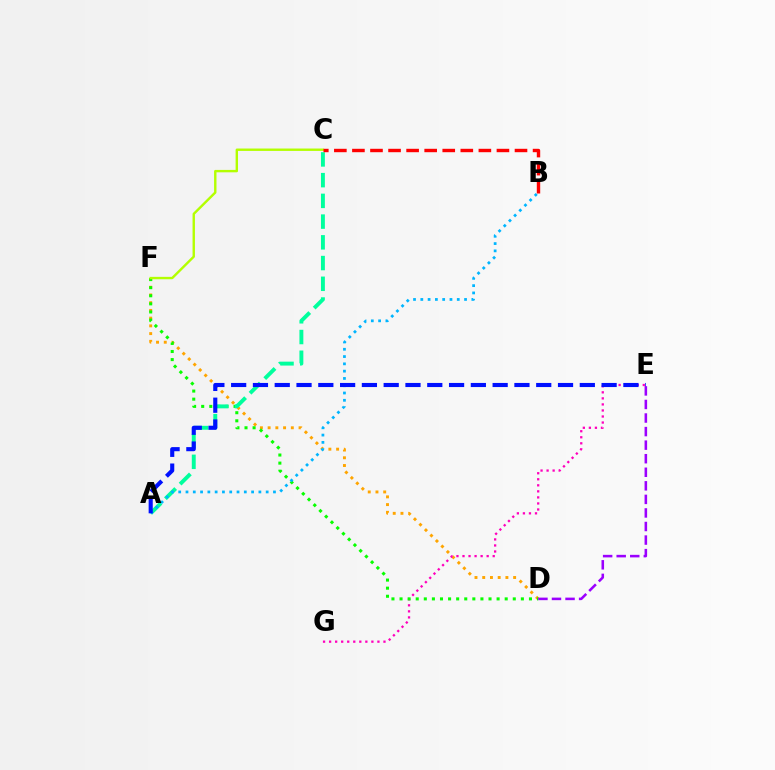{('D', 'F'): [{'color': '#ffa500', 'line_style': 'dotted', 'thickness': 2.1}, {'color': '#08ff00', 'line_style': 'dotted', 'thickness': 2.2}], ('E', 'G'): [{'color': '#ff00bd', 'line_style': 'dotted', 'thickness': 1.64}], ('C', 'F'): [{'color': '#b3ff00', 'line_style': 'solid', 'thickness': 1.73}], ('A', 'C'): [{'color': '#00ff9d', 'line_style': 'dashed', 'thickness': 2.82}], ('A', 'B'): [{'color': '#00b5ff', 'line_style': 'dotted', 'thickness': 1.98}], ('A', 'E'): [{'color': '#0010ff', 'line_style': 'dashed', 'thickness': 2.96}], ('B', 'C'): [{'color': '#ff0000', 'line_style': 'dashed', 'thickness': 2.45}], ('D', 'E'): [{'color': '#9b00ff', 'line_style': 'dashed', 'thickness': 1.84}]}